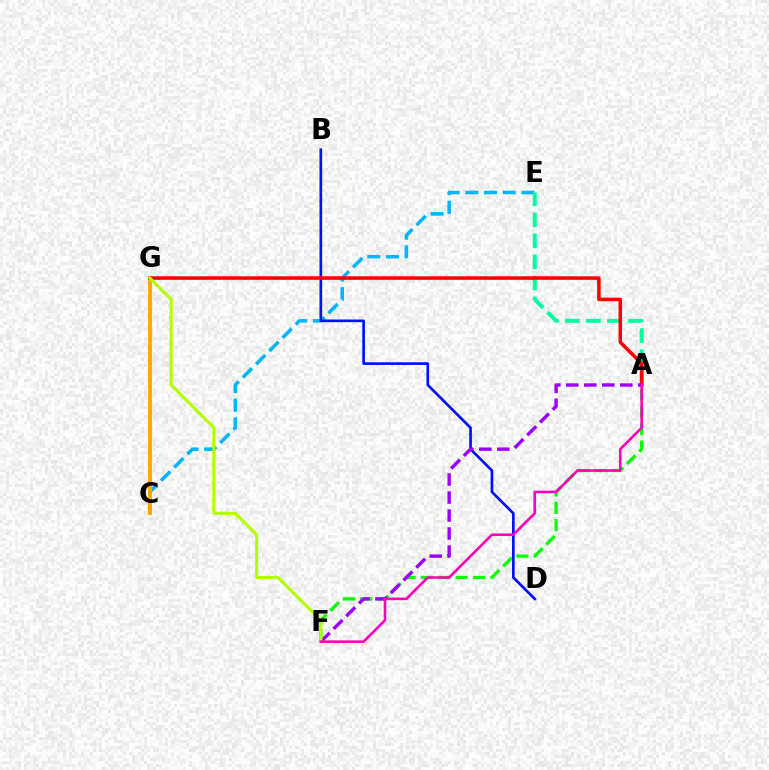{('C', 'E'): [{'color': '#00b5ff', 'line_style': 'dashed', 'thickness': 2.54}], ('A', 'E'): [{'color': '#00ff9d', 'line_style': 'dashed', 'thickness': 2.86}], ('C', 'G'): [{'color': '#ffa500', 'line_style': 'solid', 'thickness': 2.75}], ('A', 'F'): [{'color': '#08ff00', 'line_style': 'dashed', 'thickness': 2.36}, {'color': '#9b00ff', 'line_style': 'dashed', 'thickness': 2.45}, {'color': '#ff00bd', 'line_style': 'solid', 'thickness': 1.88}], ('B', 'D'): [{'color': '#0010ff', 'line_style': 'solid', 'thickness': 1.93}], ('A', 'G'): [{'color': '#ff0000', 'line_style': 'solid', 'thickness': 2.54}], ('F', 'G'): [{'color': '#b3ff00', 'line_style': 'solid', 'thickness': 2.23}]}